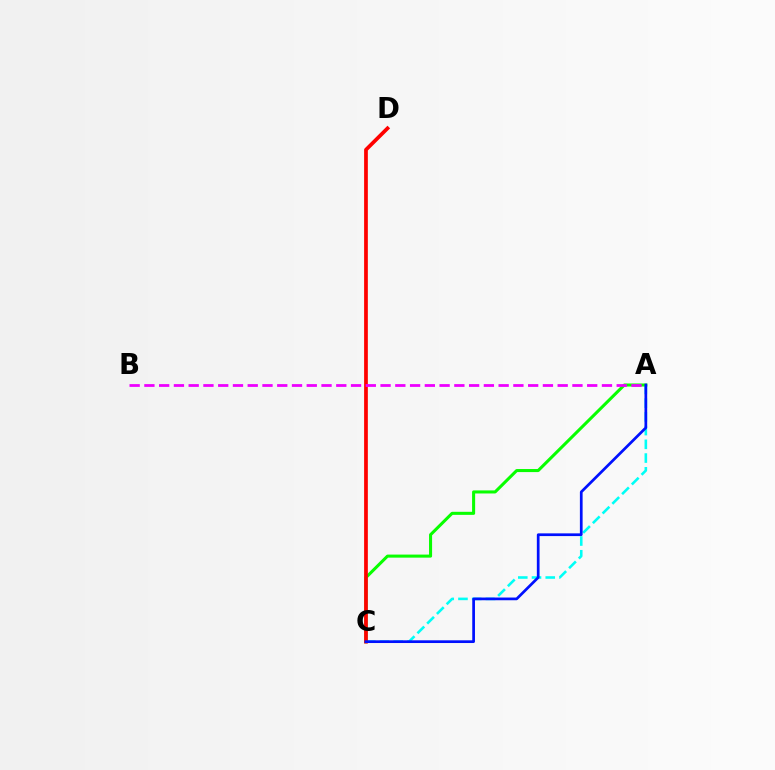{('A', 'C'): [{'color': '#00fff6', 'line_style': 'dashed', 'thickness': 1.87}, {'color': '#08ff00', 'line_style': 'solid', 'thickness': 2.2}, {'color': '#0010ff', 'line_style': 'solid', 'thickness': 1.96}], ('C', 'D'): [{'color': '#fcf500', 'line_style': 'solid', 'thickness': 1.71}, {'color': '#ff0000', 'line_style': 'solid', 'thickness': 2.67}], ('A', 'B'): [{'color': '#ee00ff', 'line_style': 'dashed', 'thickness': 2.01}]}